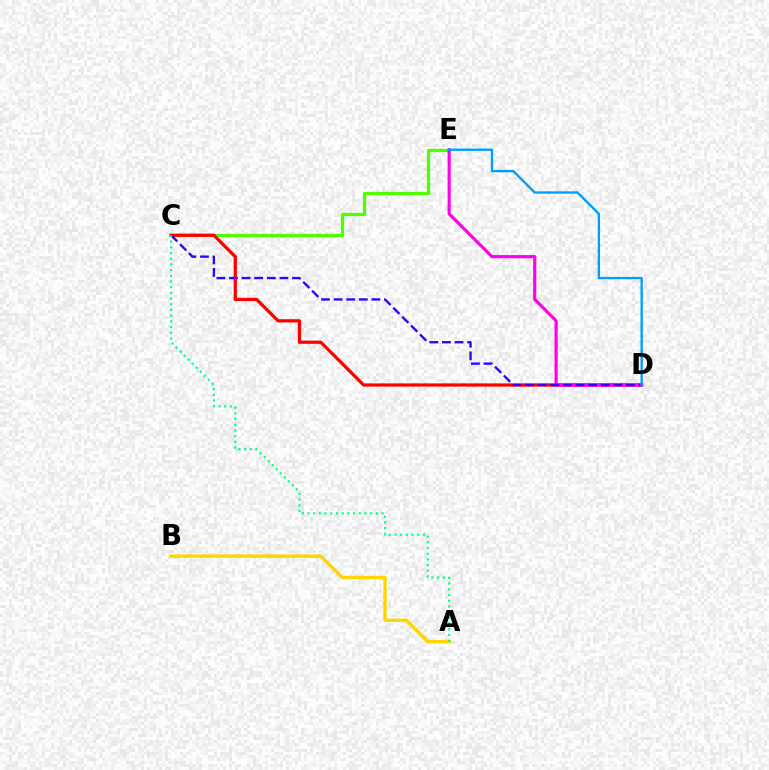{('C', 'E'): [{'color': '#4fff00', 'line_style': 'solid', 'thickness': 2.34}], ('C', 'D'): [{'color': '#ff0000', 'line_style': 'solid', 'thickness': 2.33}, {'color': '#3700ff', 'line_style': 'dashed', 'thickness': 1.71}], ('A', 'B'): [{'color': '#ffd500', 'line_style': 'solid', 'thickness': 2.42}], ('D', 'E'): [{'color': '#ff00ed', 'line_style': 'solid', 'thickness': 2.27}, {'color': '#009eff', 'line_style': 'solid', 'thickness': 1.69}], ('A', 'C'): [{'color': '#00ff86', 'line_style': 'dotted', 'thickness': 1.55}]}